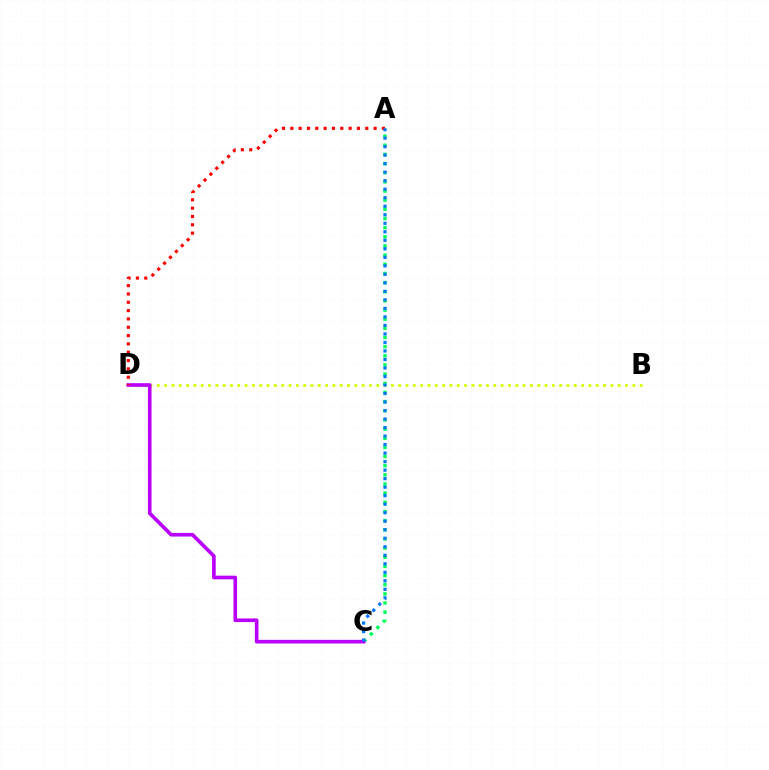{('B', 'D'): [{'color': '#d1ff00', 'line_style': 'dotted', 'thickness': 1.99}], ('A', 'C'): [{'color': '#00ff5c', 'line_style': 'dotted', 'thickness': 2.49}, {'color': '#0074ff', 'line_style': 'dotted', 'thickness': 2.31}], ('C', 'D'): [{'color': '#b900ff', 'line_style': 'solid', 'thickness': 2.62}], ('A', 'D'): [{'color': '#ff0000', 'line_style': 'dotted', 'thickness': 2.26}]}